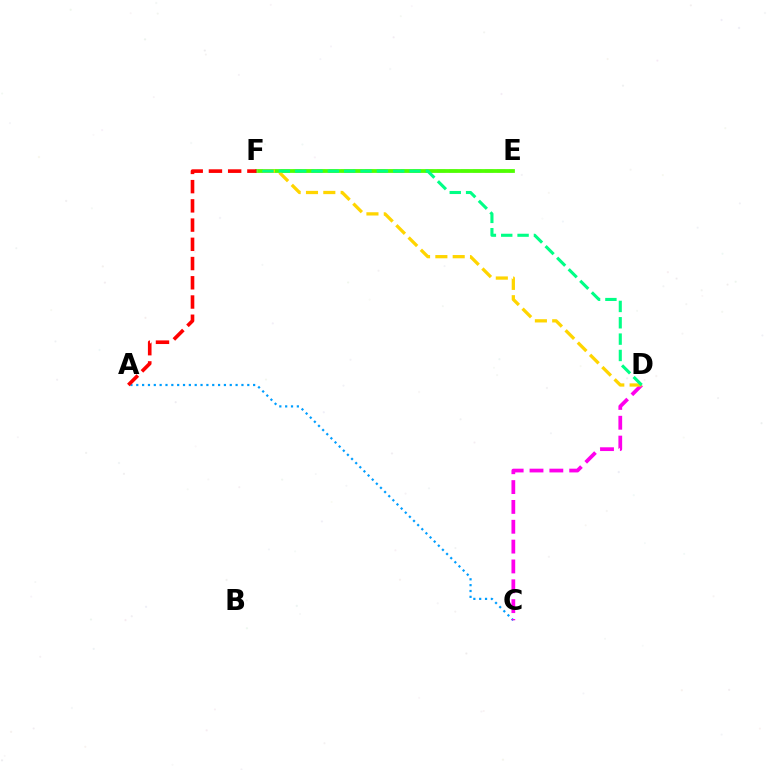{('E', 'F'): [{'color': '#3700ff', 'line_style': 'dashed', 'thickness': 1.63}, {'color': '#4fff00', 'line_style': 'solid', 'thickness': 2.71}], ('A', 'C'): [{'color': '#009eff', 'line_style': 'dotted', 'thickness': 1.59}], ('C', 'D'): [{'color': '#ff00ed', 'line_style': 'dashed', 'thickness': 2.7}], ('D', 'F'): [{'color': '#ffd500', 'line_style': 'dashed', 'thickness': 2.35}, {'color': '#00ff86', 'line_style': 'dashed', 'thickness': 2.22}], ('A', 'F'): [{'color': '#ff0000', 'line_style': 'dashed', 'thickness': 2.61}]}